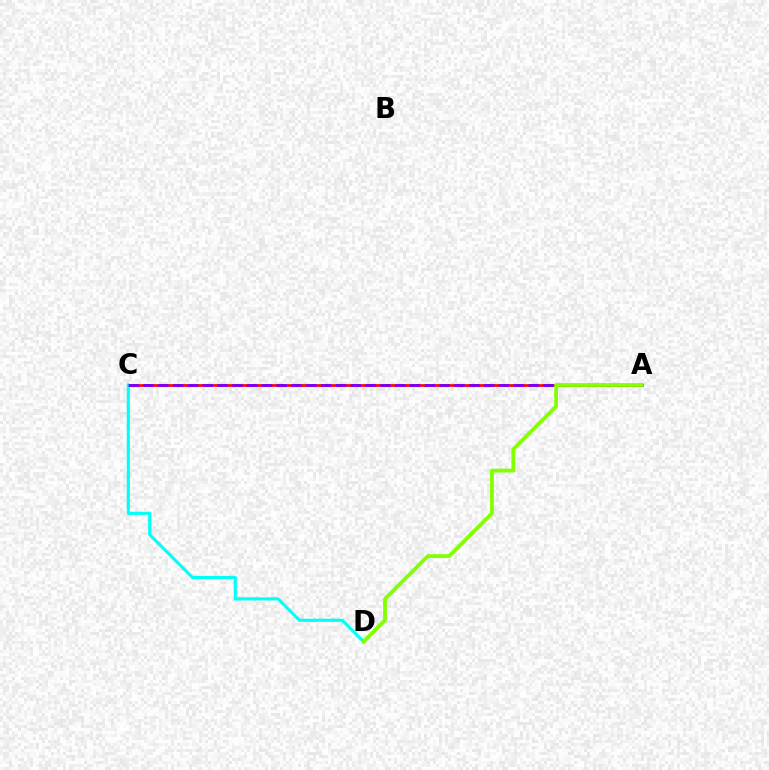{('A', 'C'): [{'color': '#ff0000', 'line_style': 'solid', 'thickness': 1.94}, {'color': '#7200ff', 'line_style': 'dashed', 'thickness': 2.01}], ('C', 'D'): [{'color': '#00fff6', 'line_style': 'solid', 'thickness': 2.24}], ('A', 'D'): [{'color': '#84ff00', 'line_style': 'solid', 'thickness': 2.73}]}